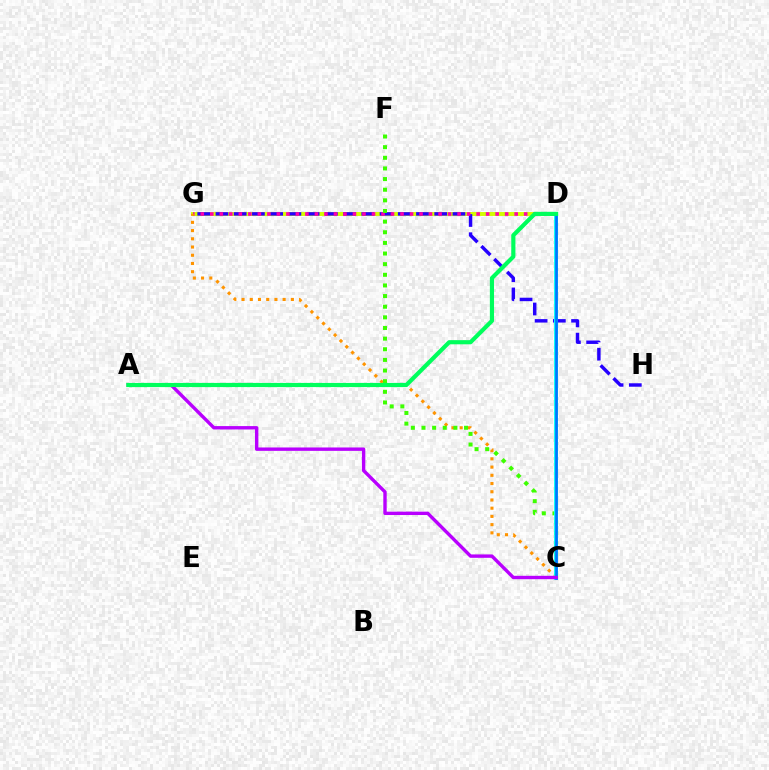{('D', 'G'): [{'color': '#ff0000', 'line_style': 'solid', 'thickness': 1.79}, {'color': '#d1ff00', 'line_style': 'solid', 'thickness': 2.81}, {'color': '#ff00ac', 'line_style': 'dotted', 'thickness': 2.58}], ('G', 'H'): [{'color': '#2500ff', 'line_style': 'dashed', 'thickness': 2.48}], ('C', 'G'): [{'color': '#ff9400', 'line_style': 'dotted', 'thickness': 2.23}], ('C', 'F'): [{'color': '#3dff00', 'line_style': 'dotted', 'thickness': 2.89}], ('C', 'D'): [{'color': '#00fff6', 'line_style': 'solid', 'thickness': 2.77}, {'color': '#0074ff', 'line_style': 'solid', 'thickness': 1.93}], ('A', 'C'): [{'color': '#b900ff', 'line_style': 'solid', 'thickness': 2.44}], ('A', 'D'): [{'color': '#00ff5c', 'line_style': 'solid', 'thickness': 2.99}]}